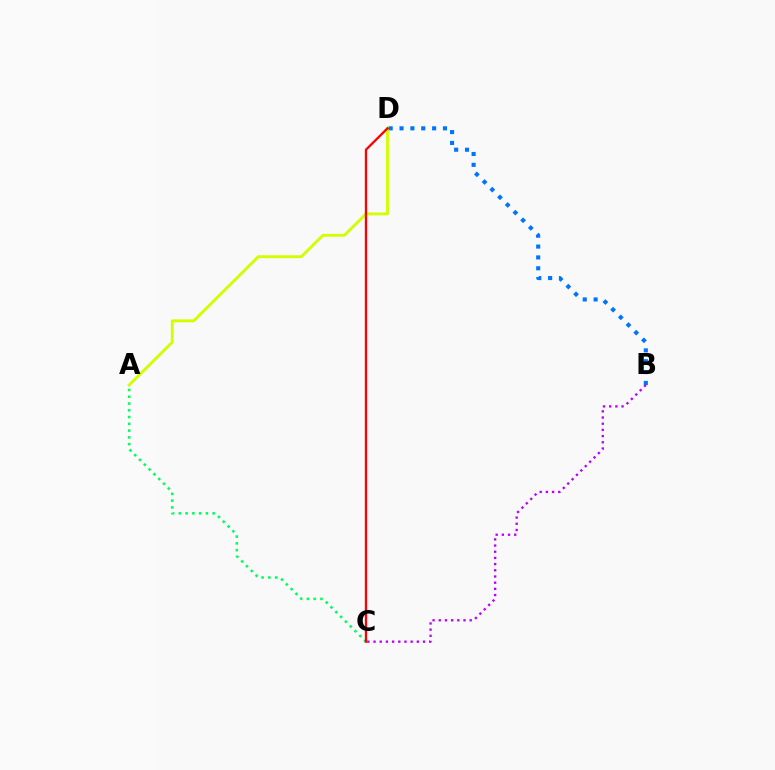{('A', 'D'): [{'color': '#d1ff00', 'line_style': 'solid', 'thickness': 2.08}], ('B', 'D'): [{'color': '#0074ff', 'line_style': 'dotted', 'thickness': 2.95}], ('B', 'C'): [{'color': '#b900ff', 'line_style': 'dotted', 'thickness': 1.68}], ('A', 'C'): [{'color': '#00ff5c', 'line_style': 'dotted', 'thickness': 1.84}], ('C', 'D'): [{'color': '#ff0000', 'line_style': 'solid', 'thickness': 1.65}]}